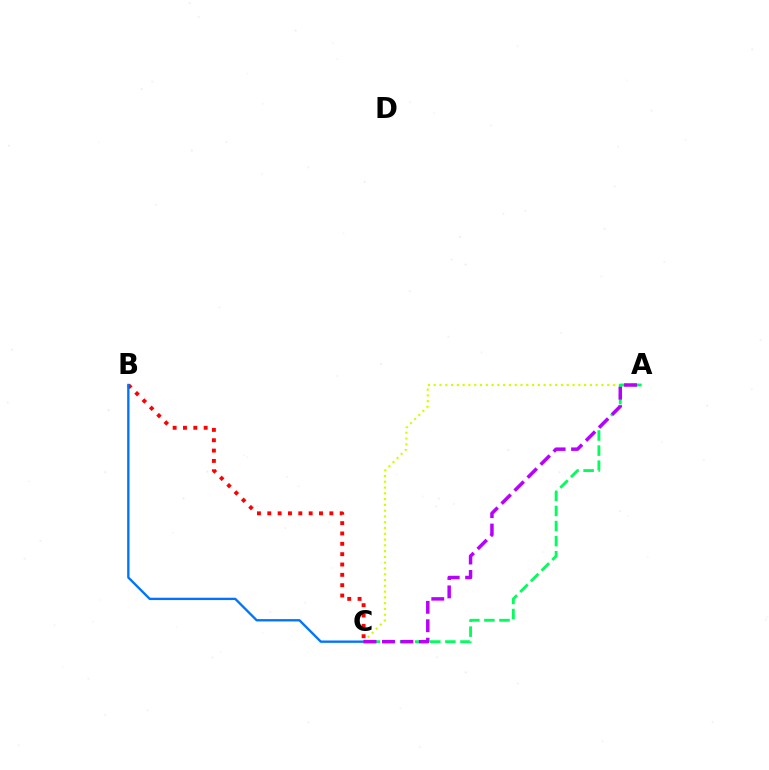{('A', 'C'): [{'color': '#d1ff00', 'line_style': 'dotted', 'thickness': 1.57}, {'color': '#00ff5c', 'line_style': 'dashed', 'thickness': 2.05}, {'color': '#b900ff', 'line_style': 'dashed', 'thickness': 2.5}], ('B', 'C'): [{'color': '#ff0000', 'line_style': 'dotted', 'thickness': 2.81}, {'color': '#0074ff', 'line_style': 'solid', 'thickness': 1.69}]}